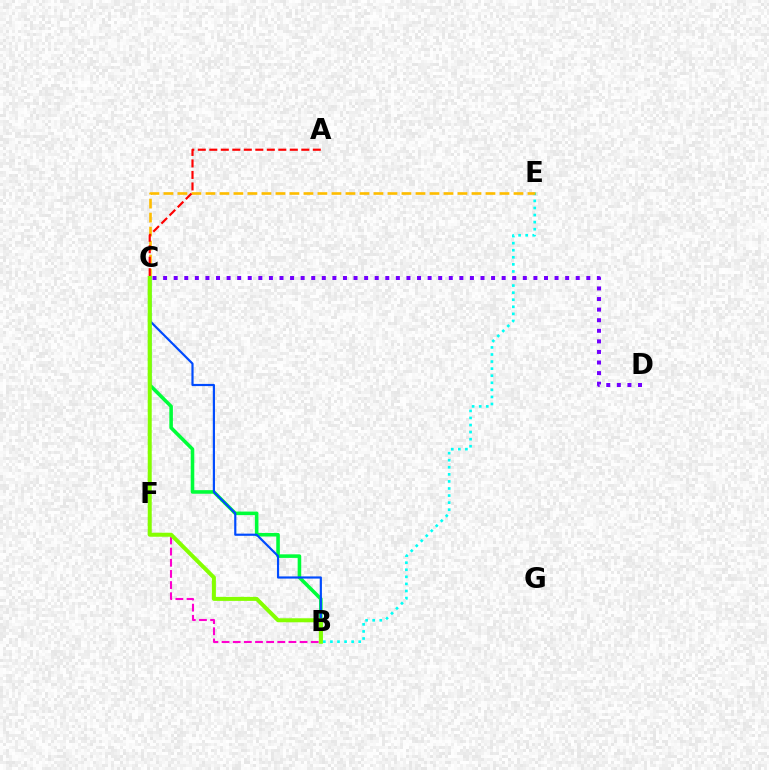{('B', 'E'): [{'color': '#00fff6', 'line_style': 'dotted', 'thickness': 1.92}], ('C', 'E'): [{'color': '#ffbd00', 'line_style': 'dashed', 'thickness': 1.9}], ('A', 'C'): [{'color': '#ff0000', 'line_style': 'dashed', 'thickness': 1.56}], ('B', 'C'): [{'color': '#00ff39', 'line_style': 'solid', 'thickness': 2.57}, {'color': '#004bff', 'line_style': 'solid', 'thickness': 1.57}, {'color': '#84ff00', 'line_style': 'solid', 'thickness': 2.88}], ('B', 'F'): [{'color': '#ff00cf', 'line_style': 'dashed', 'thickness': 1.51}], ('C', 'D'): [{'color': '#7200ff', 'line_style': 'dotted', 'thickness': 2.87}]}